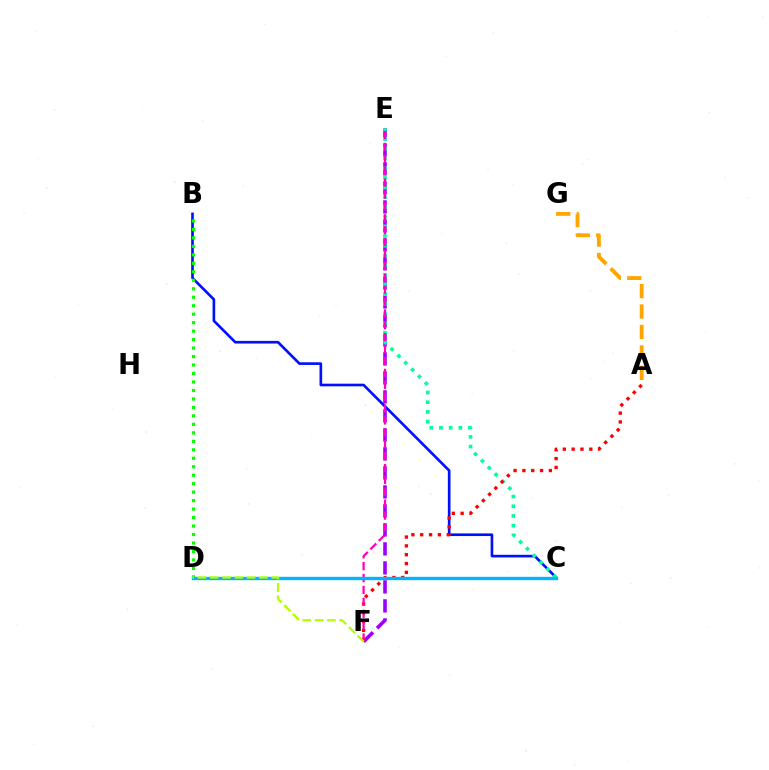{('E', 'F'): [{'color': '#9b00ff', 'line_style': 'dashed', 'thickness': 2.58}, {'color': '#ff00bd', 'line_style': 'dashed', 'thickness': 1.62}], ('B', 'C'): [{'color': '#0010ff', 'line_style': 'solid', 'thickness': 1.91}], ('C', 'E'): [{'color': '#00ff9d', 'line_style': 'dotted', 'thickness': 2.63}], ('A', 'F'): [{'color': '#ff0000', 'line_style': 'dotted', 'thickness': 2.4}], ('B', 'D'): [{'color': '#08ff00', 'line_style': 'dotted', 'thickness': 2.3}], ('A', 'G'): [{'color': '#ffa500', 'line_style': 'dashed', 'thickness': 2.78}], ('C', 'D'): [{'color': '#00b5ff', 'line_style': 'solid', 'thickness': 2.42}], ('D', 'F'): [{'color': '#b3ff00', 'line_style': 'dashed', 'thickness': 1.67}]}